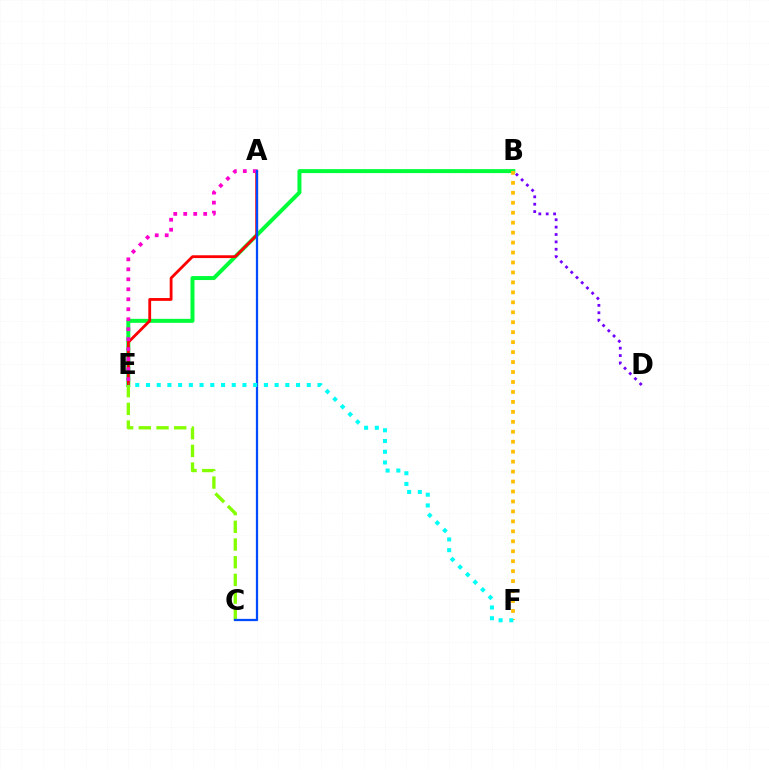{('B', 'E'): [{'color': '#00ff39', 'line_style': 'solid', 'thickness': 2.87}], ('B', 'F'): [{'color': '#ffbd00', 'line_style': 'dotted', 'thickness': 2.71}], ('A', 'E'): [{'color': '#ff0000', 'line_style': 'solid', 'thickness': 2.02}, {'color': '#ff00cf', 'line_style': 'dotted', 'thickness': 2.71}], ('C', 'E'): [{'color': '#84ff00', 'line_style': 'dashed', 'thickness': 2.4}], ('B', 'D'): [{'color': '#7200ff', 'line_style': 'dotted', 'thickness': 2.01}], ('A', 'C'): [{'color': '#004bff', 'line_style': 'solid', 'thickness': 1.63}], ('E', 'F'): [{'color': '#00fff6', 'line_style': 'dotted', 'thickness': 2.91}]}